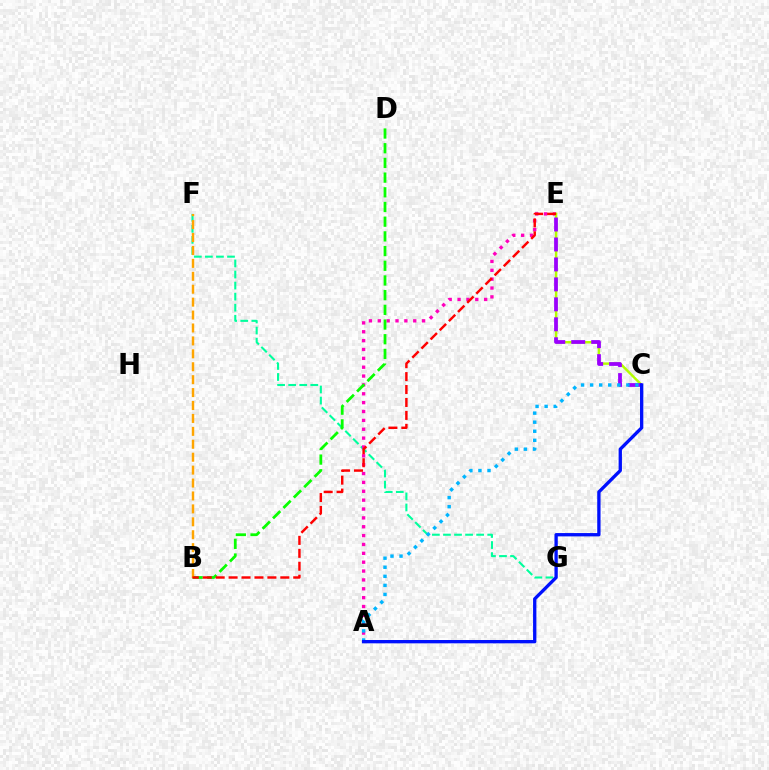{('F', 'G'): [{'color': '#00ff9d', 'line_style': 'dashed', 'thickness': 1.5}], ('A', 'E'): [{'color': '#ff00bd', 'line_style': 'dotted', 'thickness': 2.41}], ('C', 'E'): [{'color': '#b3ff00', 'line_style': 'solid', 'thickness': 1.77}, {'color': '#9b00ff', 'line_style': 'dashed', 'thickness': 2.71}], ('B', 'D'): [{'color': '#08ff00', 'line_style': 'dashed', 'thickness': 2.0}], ('A', 'C'): [{'color': '#00b5ff', 'line_style': 'dotted', 'thickness': 2.46}, {'color': '#0010ff', 'line_style': 'solid', 'thickness': 2.39}], ('B', 'F'): [{'color': '#ffa500', 'line_style': 'dashed', 'thickness': 1.76}], ('B', 'E'): [{'color': '#ff0000', 'line_style': 'dashed', 'thickness': 1.76}]}